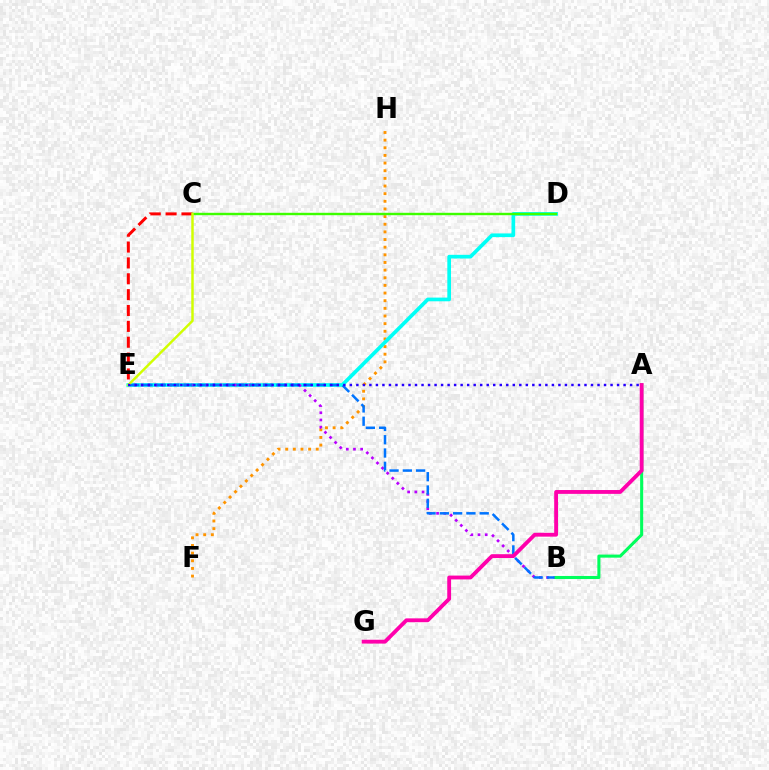{('F', 'H'): [{'color': '#ff9400', 'line_style': 'dotted', 'thickness': 2.08}], ('C', 'E'): [{'color': '#ff0000', 'line_style': 'dashed', 'thickness': 2.15}, {'color': '#d1ff00', 'line_style': 'solid', 'thickness': 1.78}], ('D', 'E'): [{'color': '#00fff6', 'line_style': 'solid', 'thickness': 2.65}], ('B', 'E'): [{'color': '#b900ff', 'line_style': 'dotted', 'thickness': 1.95}, {'color': '#0074ff', 'line_style': 'dashed', 'thickness': 1.81}], ('C', 'D'): [{'color': '#3dff00', 'line_style': 'solid', 'thickness': 1.73}], ('A', 'B'): [{'color': '#00ff5c', 'line_style': 'solid', 'thickness': 2.21}], ('A', 'G'): [{'color': '#ff00ac', 'line_style': 'solid', 'thickness': 2.76}], ('A', 'E'): [{'color': '#2500ff', 'line_style': 'dotted', 'thickness': 1.77}]}